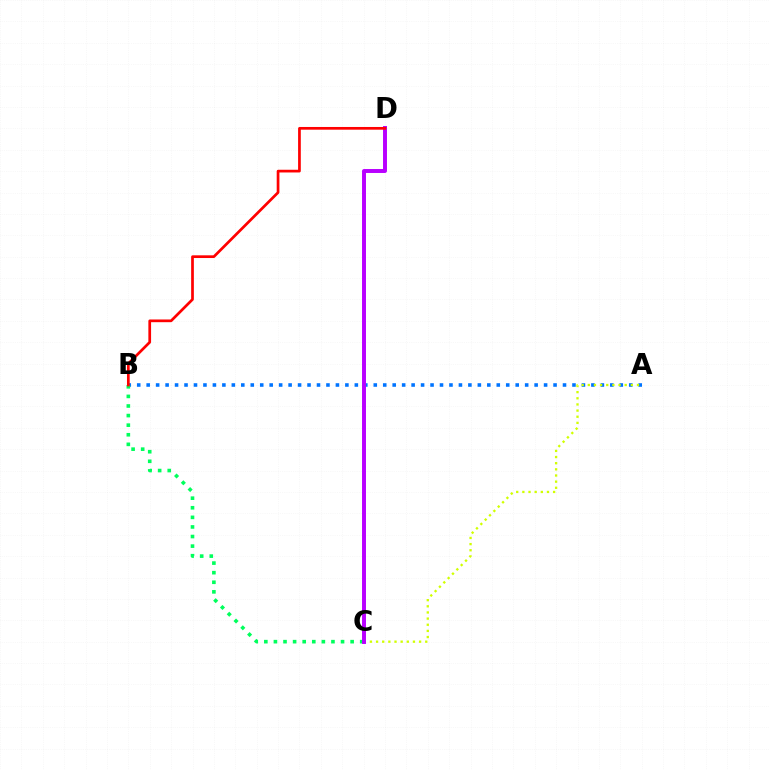{('A', 'B'): [{'color': '#0074ff', 'line_style': 'dotted', 'thickness': 2.57}], ('A', 'C'): [{'color': '#d1ff00', 'line_style': 'dotted', 'thickness': 1.67}], ('B', 'C'): [{'color': '#00ff5c', 'line_style': 'dotted', 'thickness': 2.61}], ('C', 'D'): [{'color': '#b900ff', 'line_style': 'solid', 'thickness': 2.84}], ('B', 'D'): [{'color': '#ff0000', 'line_style': 'solid', 'thickness': 1.95}]}